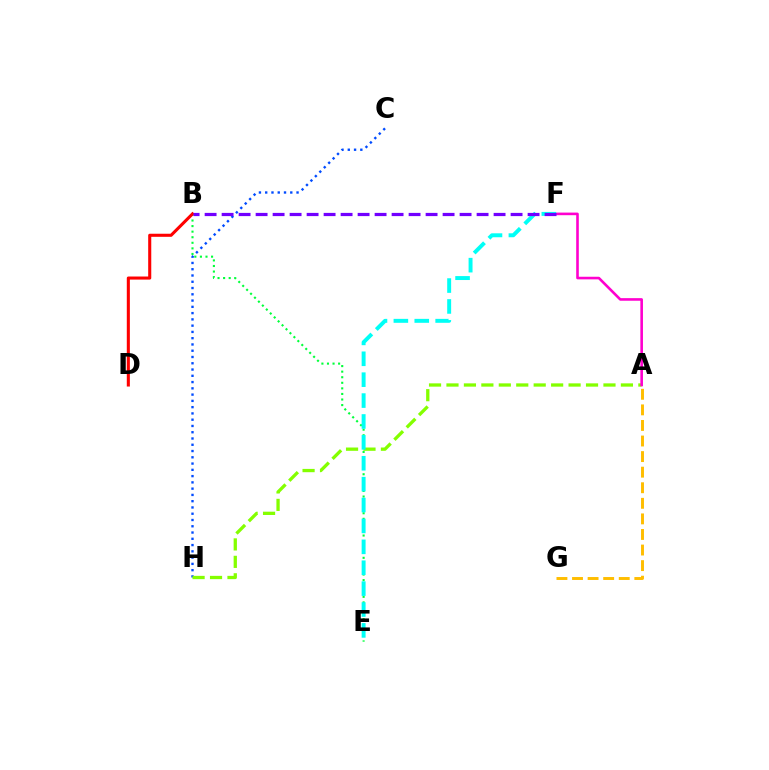{('B', 'E'): [{'color': '#00ff39', 'line_style': 'dotted', 'thickness': 1.51}], ('C', 'H'): [{'color': '#004bff', 'line_style': 'dotted', 'thickness': 1.7}], ('A', 'G'): [{'color': '#ffbd00', 'line_style': 'dashed', 'thickness': 2.12}], ('A', 'H'): [{'color': '#84ff00', 'line_style': 'dashed', 'thickness': 2.37}], ('A', 'F'): [{'color': '#ff00cf', 'line_style': 'solid', 'thickness': 1.88}], ('B', 'D'): [{'color': '#ff0000', 'line_style': 'solid', 'thickness': 2.22}], ('E', 'F'): [{'color': '#00fff6', 'line_style': 'dashed', 'thickness': 2.84}], ('B', 'F'): [{'color': '#7200ff', 'line_style': 'dashed', 'thickness': 2.31}]}